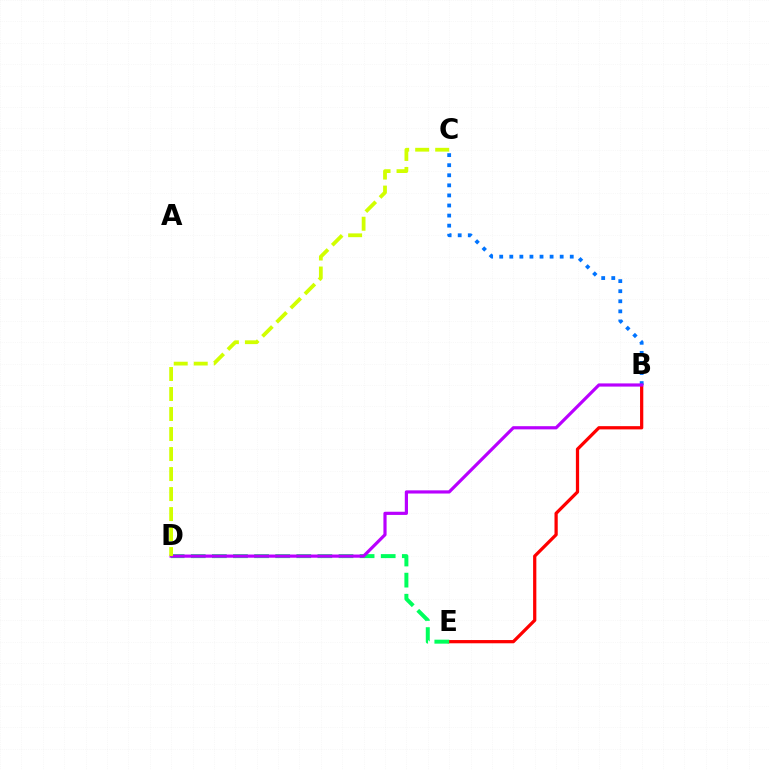{('B', 'E'): [{'color': '#ff0000', 'line_style': 'solid', 'thickness': 2.34}], ('B', 'C'): [{'color': '#0074ff', 'line_style': 'dotted', 'thickness': 2.74}], ('D', 'E'): [{'color': '#00ff5c', 'line_style': 'dashed', 'thickness': 2.87}], ('B', 'D'): [{'color': '#b900ff', 'line_style': 'solid', 'thickness': 2.29}], ('C', 'D'): [{'color': '#d1ff00', 'line_style': 'dashed', 'thickness': 2.72}]}